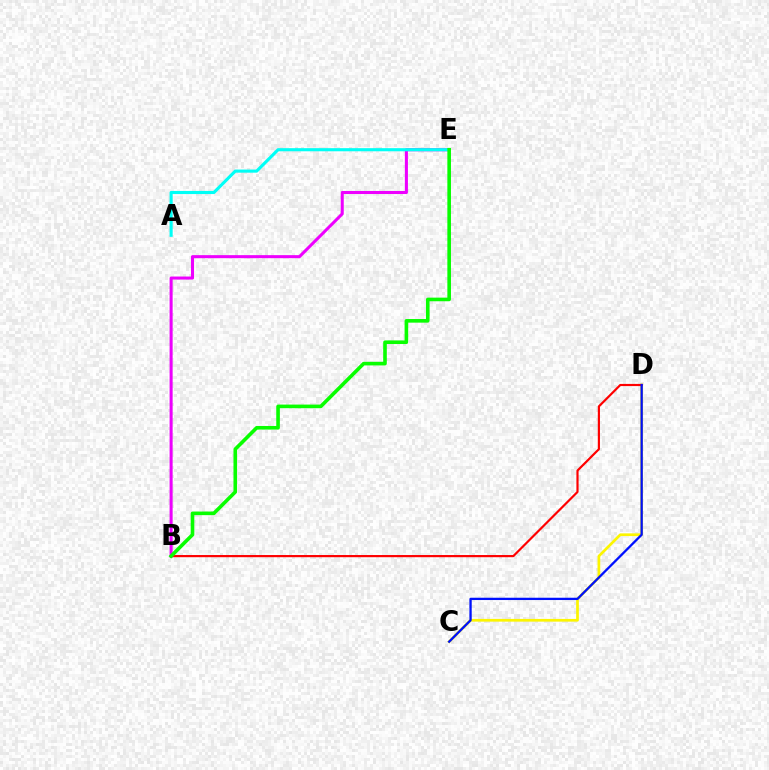{('C', 'D'): [{'color': '#fcf500', 'line_style': 'solid', 'thickness': 1.96}, {'color': '#0010ff', 'line_style': 'solid', 'thickness': 1.65}], ('B', 'E'): [{'color': '#ee00ff', 'line_style': 'solid', 'thickness': 2.2}, {'color': '#08ff00', 'line_style': 'solid', 'thickness': 2.6}], ('A', 'E'): [{'color': '#00fff6', 'line_style': 'solid', 'thickness': 2.24}], ('B', 'D'): [{'color': '#ff0000', 'line_style': 'solid', 'thickness': 1.57}]}